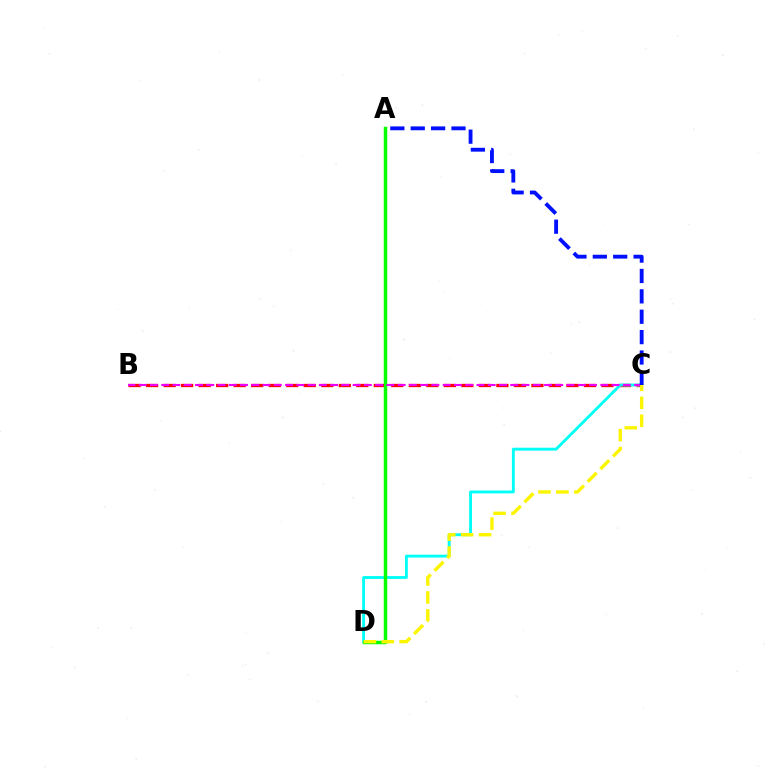{('B', 'C'): [{'color': '#ff0000', 'line_style': 'dashed', 'thickness': 2.38}, {'color': '#ee00ff', 'line_style': 'dashed', 'thickness': 1.53}], ('C', 'D'): [{'color': '#00fff6', 'line_style': 'solid', 'thickness': 2.06}, {'color': '#fcf500', 'line_style': 'dashed', 'thickness': 2.43}], ('A', 'D'): [{'color': '#08ff00', 'line_style': 'solid', 'thickness': 2.51}], ('A', 'C'): [{'color': '#0010ff', 'line_style': 'dashed', 'thickness': 2.77}]}